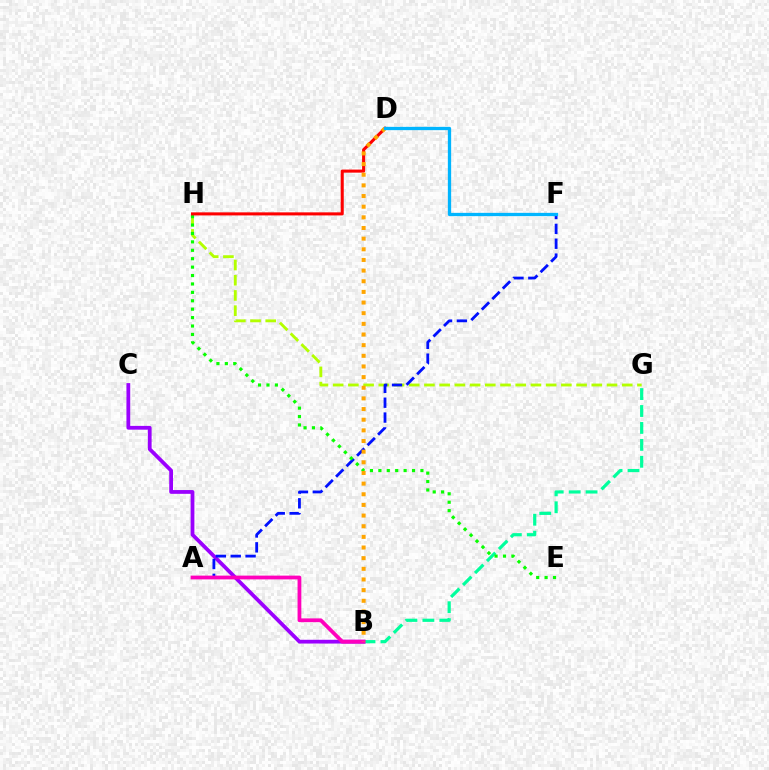{('B', 'C'): [{'color': '#9b00ff', 'line_style': 'solid', 'thickness': 2.72}], ('G', 'H'): [{'color': '#b3ff00', 'line_style': 'dashed', 'thickness': 2.07}], ('B', 'G'): [{'color': '#00ff9d', 'line_style': 'dashed', 'thickness': 2.3}], ('A', 'F'): [{'color': '#0010ff', 'line_style': 'dashed', 'thickness': 2.02}], ('A', 'B'): [{'color': '#ff00bd', 'line_style': 'solid', 'thickness': 2.71}], ('E', 'H'): [{'color': '#08ff00', 'line_style': 'dotted', 'thickness': 2.29}], ('D', 'H'): [{'color': '#ff0000', 'line_style': 'solid', 'thickness': 2.2}], ('B', 'D'): [{'color': '#ffa500', 'line_style': 'dotted', 'thickness': 2.89}], ('D', 'F'): [{'color': '#00b5ff', 'line_style': 'solid', 'thickness': 2.37}]}